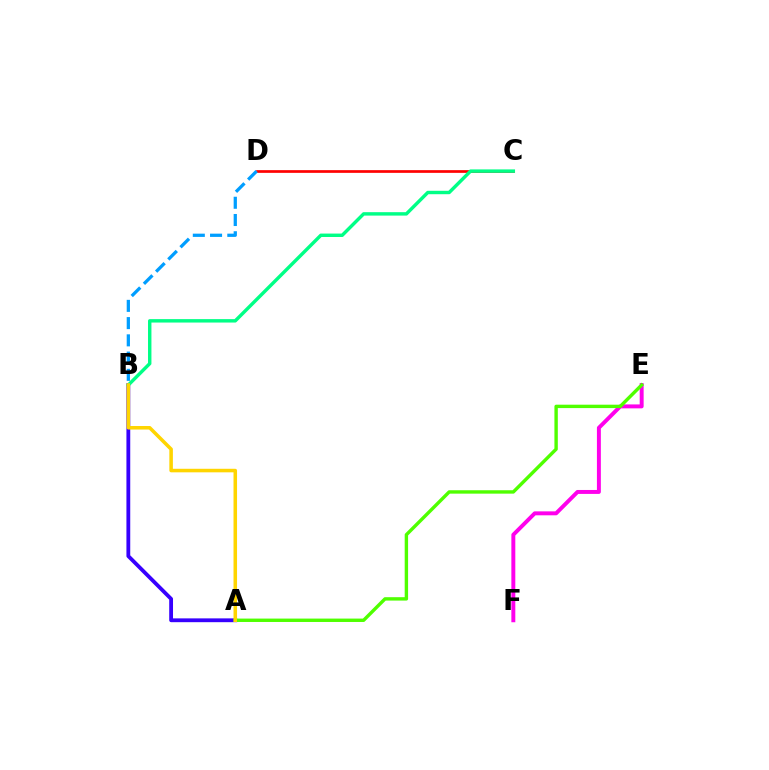{('C', 'D'): [{'color': '#ff0000', 'line_style': 'solid', 'thickness': 1.95}], ('E', 'F'): [{'color': '#ff00ed', 'line_style': 'solid', 'thickness': 2.84}], ('A', 'B'): [{'color': '#3700ff', 'line_style': 'solid', 'thickness': 2.74}, {'color': '#ffd500', 'line_style': 'solid', 'thickness': 2.55}], ('B', 'C'): [{'color': '#00ff86', 'line_style': 'solid', 'thickness': 2.47}], ('B', 'D'): [{'color': '#009eff', 'line_style': 'dashed', 'thickness': 2.34}], ('A', 'E'): [{'color': '#4fff00', 'line_style': 'solid', 'thickness': 2.45}]}